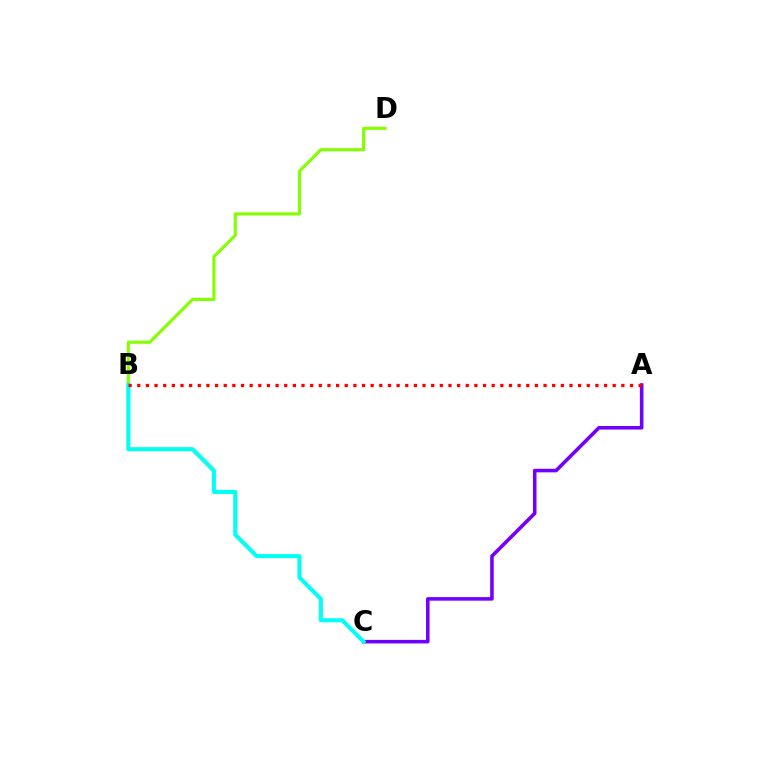{('A', 'C'): [{'color': '#7200ff', 'line_style': 'solid', 'thickness': 2.57}], ('B', 'D'): [{'color': '#84ff00', 'line_style': 'solid', 'thickness': 2.25}], ('B', 'C'): [{'color': '#00fff6', 'line_style': 'solid', 'thickness': 2.93}], ('A', 'B'): [{'color': '#ff0000', 'line_style': 'dotted', 'thickness': 2.35}]}